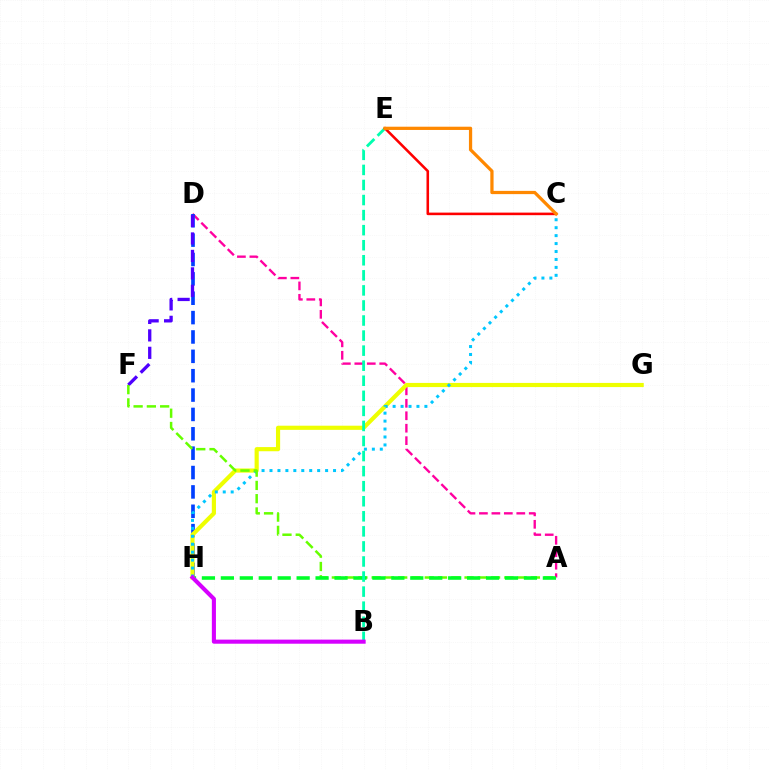{('A', 'D'): [{'color': '#ff00a0', 'line_style': 'dashed', 'thickness': 1.69}], ('D', 'H'): [{'color': '#003fff', 'line_style': 'dashed', 'thickness': 2.63}], ('G', 'H'): [{'color': '#eeff00', 'line_style': 'solid', 'thickness': 2.99}], ('D', 'F'): [{'color': '#4f00ff', 'line_style': 'dashed', 'thickness': 2.37}], ('C', 'H'): [{'color': '#00c7ff', 'line_style': 'dotted', 'thickness': 2.16}], ('A', 'F'): [{'color': '#66ff00', 'line_style': 'dashed', 'thickness': 1.8}], ('A', 'H'): [{'color': '#00ff27', 'line_style': 'dashed', 'thickness': 2.57}], ('B', 'E'): [{'color': '#00ffaf', 'line_style': 'dashed', 'thickness': 2.05}], ('B', 'H'): [{'color': '#d600ff', 'line_style': 'solid', 'thickness': 2.94}], ('C', 'E'): [{'color': '#ff0000', 'line_style': 'solid', 'thickness': 1.85}, {'color': '#ff8800', 'line_style': 'solid', 'thickness': 2.34}]}